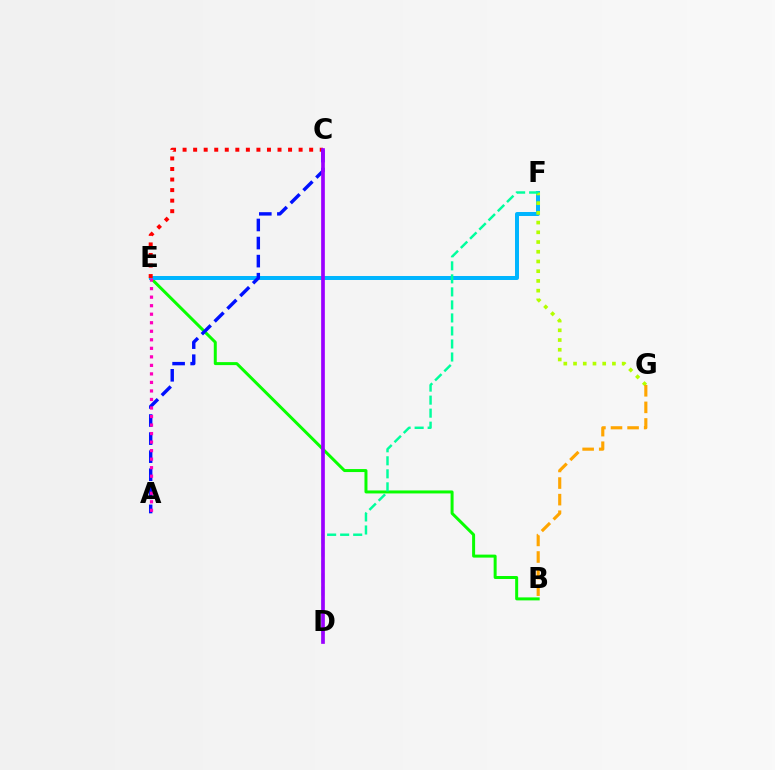{('B', 'E'): [{'color': '#08ff00', 'line_style': 'solid', 'thickness': 2.15}], ('E', 'F'): [{'color': '#00b5ff', 'line_style': 'solid', 'thickness': 2.87}], ('F', 'G'): [{'color': '#b3ff00', 'line_style': 'dotted', 'thickness': 2.64}], ('D', 'F'): [{'color': '#00ff9d', 'line_style': 'dashed', 'thickness': 1.77}], ('C', 'E'): [{'color': '#ff0000', 'line_style': 'dotted', 'thickness': 2.87}], ('B', 'G'): [{'color': '#ffa500', 'line_style': 'dashed', 'thickness': 2.25}], ('A', 'C'): [{'color': '#0010ff', 'line_style': 'dashed', 'thickness': 2.45}], ('A', 'E'): [{'color': '#ff00bd', 'line_style': 'dotted', 'thickness': 2.32}], ('C', 'D'): [{'color': '#9b00ff', 'line_style': 'solid', 'thickness': 2.66}]}